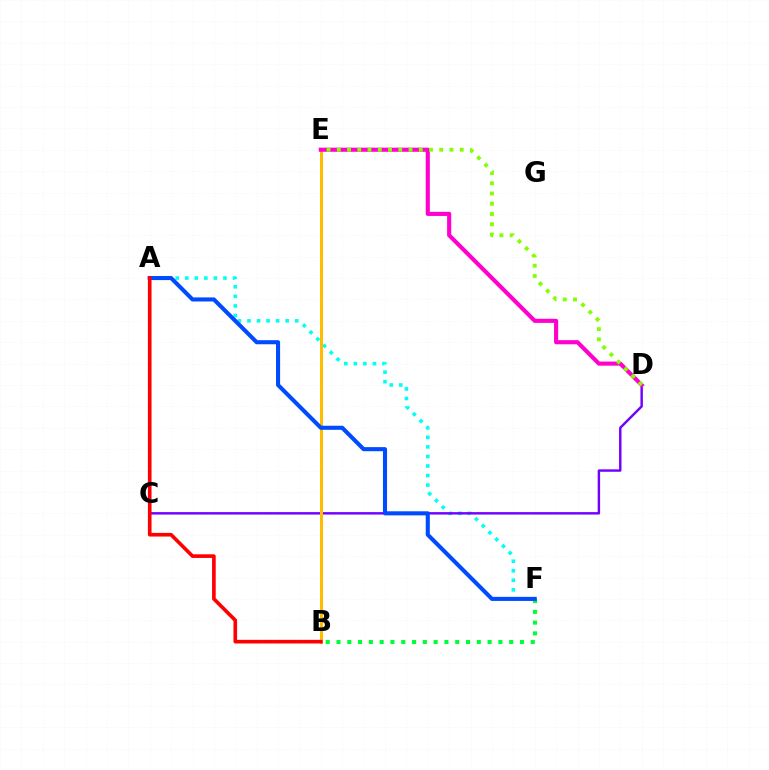{('A', 'F'): [{'color': '#00fff6', 'line_style': 'dotted', 'thickness': 2.59}, {'color': '#004bff', 'line_style': 'solid', 'thickness': 2.94}], ('B', 'F'): [{'color': '#00ff39', 'line_style': 'dotted', 'thickness': 2.93}], ('C', 'D'): [{'color': '#7200ff', 'line_style': 'solid', 'thickness': 1.75}], ('B', 'E'): [{'color': '#ffbd00', 'line_style': 'solid', 'thickness': 2.17}], ('A', 'B'): [{'color': '#ff0000', 'line_style': 'solid', 'thickness': 2.62}], ('D', 'E'): [{'color': '#ff00cf', 'line_style': 'solid', 'thickness': 2.97}, {'color': '#84ff00', 'line_style': 'dotted', 'thickness': 2.78}]}